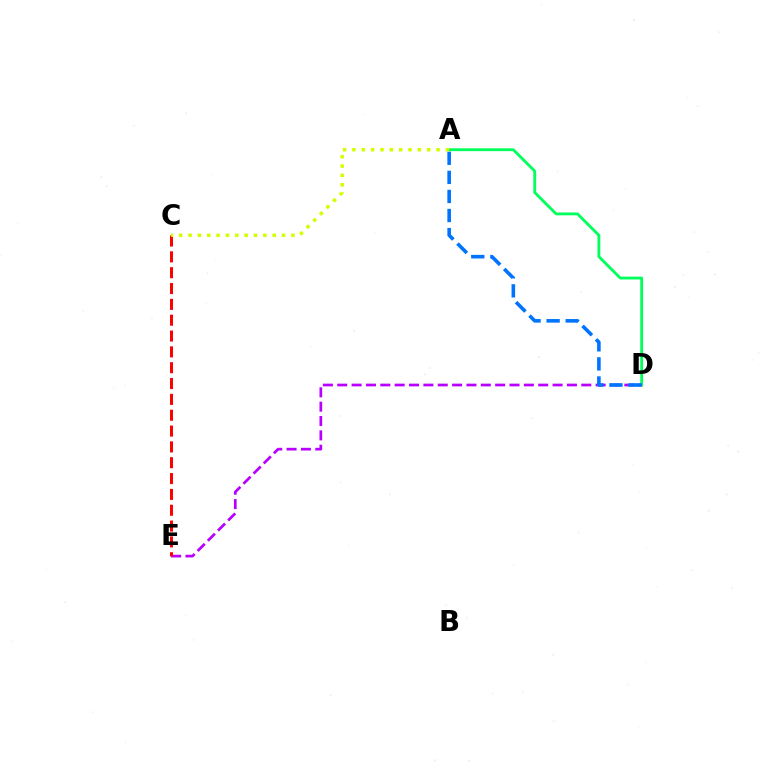{('A', 'D'): [{'color': '#00ff5c', 'line_style': 'solid', 'thickness': 2.04}, {'color': '#0074ff', 'line_style': 'dashed', 'thickness': 2.59}], ('D', 'E'): [{'color': '#b900ff', 'line_style': 'dashed', 'thickness': 1.95}], ('C', 'E'): [{'color': '#ff0000', 'line_style': 'dashed', 'thickness': 2.15}], ('A', 'C'): [{'color': '#d1ff00', 'line_style': 'dotted', 'thickness': 2.54}]}